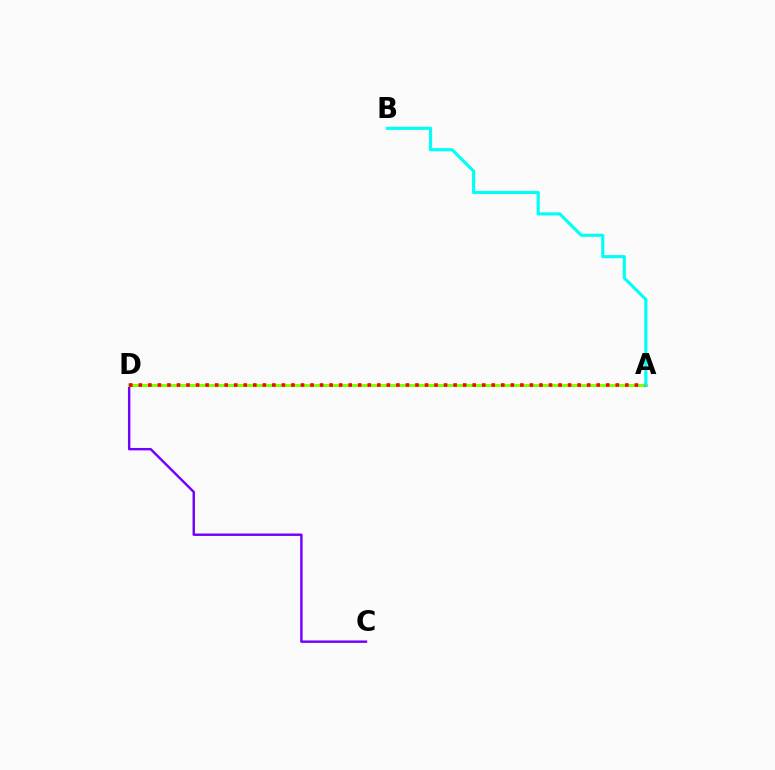{('C', 'D'): [{'color': '#7200ff', 'line_style': 'solid', 'thickness': 1.74}], ('A', 'D'): [{'color': '#84ff00', 'line_style': 'solid', 'thickness': 2.17}, {'color': '#ff0000', 'line_style': 'dotted', 'thickness': 2.59}], ('A', 'B'): [{'color': '#00fff6', 'line_style': 'solid', 'thickness': 2.26}]}